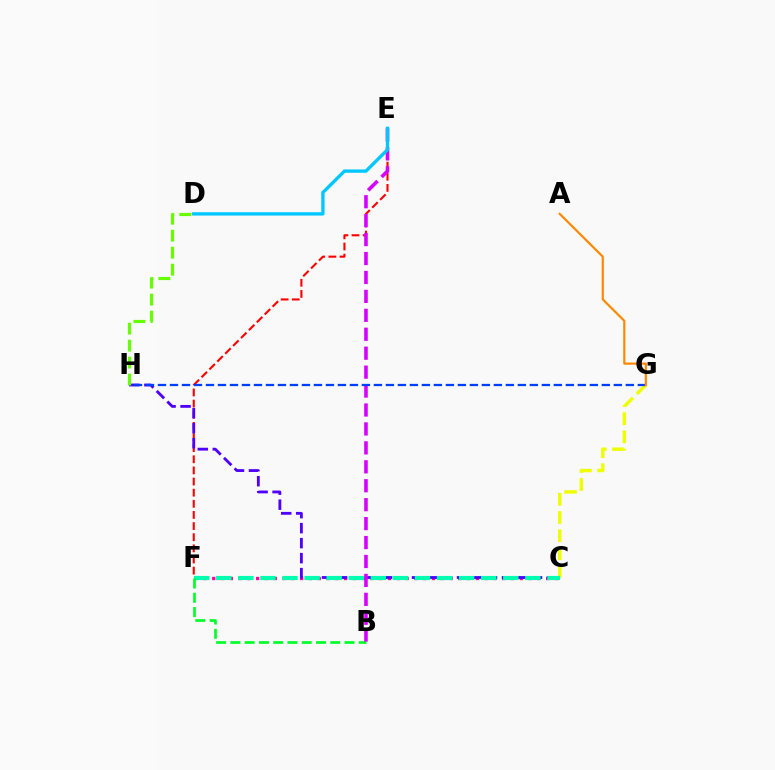{('E', 'F'): [{'color': '#ff0000', 'line_style': 'dashed', 'thickness': 1.51}], ('C', 'F'): [{'color': '#ff00a0', 'line_style': 'dotted', 'thickness': 2.39}, {'color': '#00ffaf', 'line_style': 'dashed', 'thickness': 3.0}], ('C', 'H'): [{'color': '#4f00ff', 'line_style': 'dashed', 'thickness': 2.04}], ('C', 'G'): [{'color': '#eeff00', 'line_style': 'dashed', 'thickness': 2.47}], ('B', 'F'): [{'color': '#00ff27', 'line_style': 'dashed', 'thickness': 1.94}], ('B', 'E'): [{'color': '#d600ff', 'line_style': 'dashed', 'thickness': 2.57}], ('G', 'H'): [{'color': '#003fff', 'line_style': 'dashed', 'thickness': 1.63}], ('A', 'G'): [{'color': '#ff8800', 'line_style': 'solid', 'thickness': 1.58}], ('D', 'E'): [{'color': '#00c7ff', 'line_style': 'solid', 'thickness': 2.4}], ('D', 'H'): [{'color': '#66ff00', 'line_style': 'dashed', 'thickness': 2.31}]}